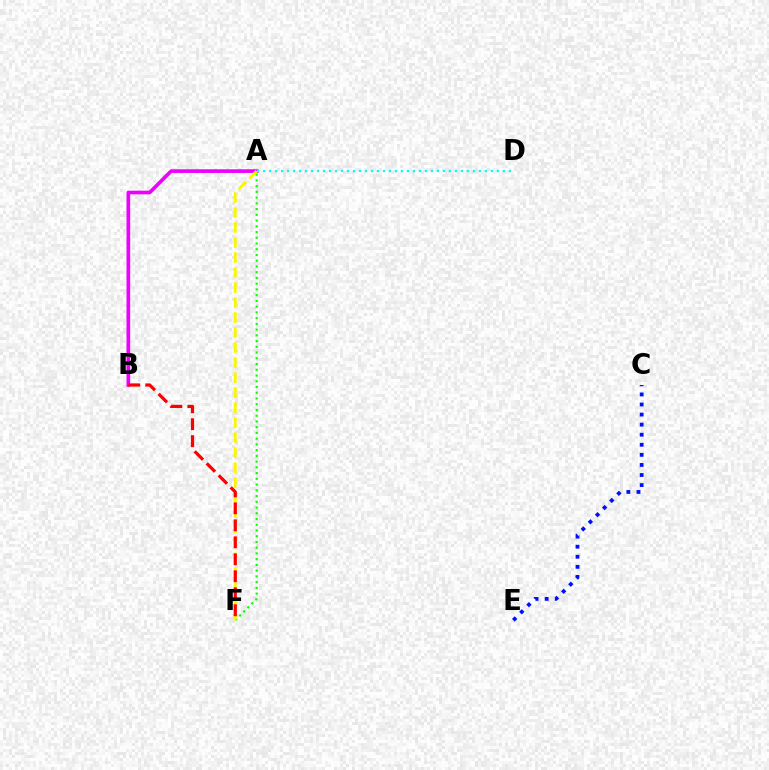{('A', 'B'): [{'color': '#ee00ff', 'line_style': 'solid', 'thickness': 2.64}], ('C', 'E'): [{'color': '#0010ff', 'line_style': 'dotted', 'thickness': 2.74}], ('A', 'F'): [{'color': '#08ff00', 'line_style': 'dotted', 'thickness': 1.56}, {'color': '#fcf500', 'line_style': 'dashed', 'thickness': 2.04}], ('A', 'D'): [{'color': '#00fff6', 'line_style': 'dotted', 'thickness': 1.63}], ('B', 'F'): [{'color': '#ff0000', 'line_style': 'dashed', 'thickness': 2.31}]}